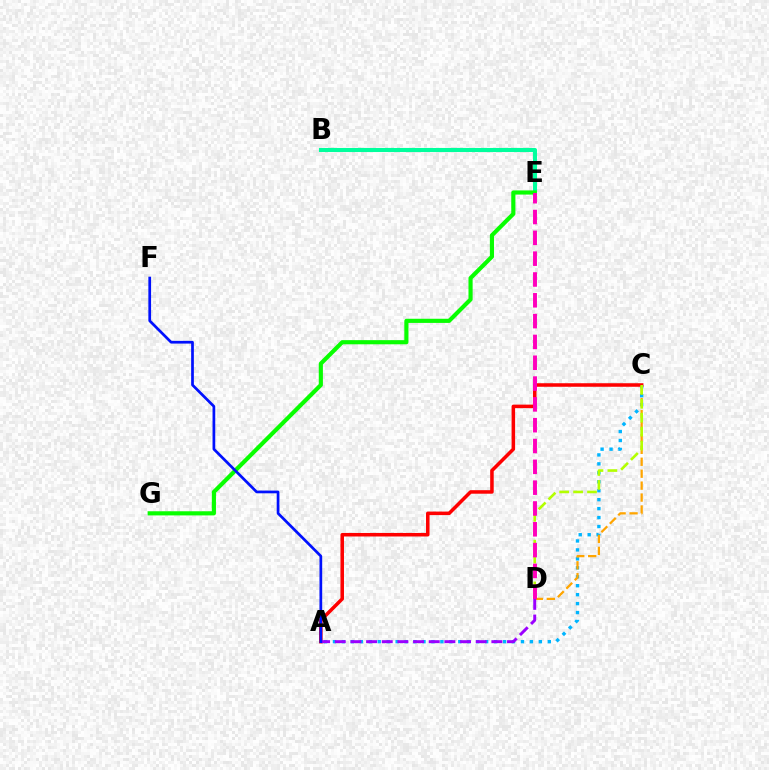{('A', 'C'): [{'color': '#00b5ff', 'line_style': 'dotted', 'thickness': 2.43}, {'color': '#ff0000', 'line_style': 'solid', 'thickness': 2.54}], ('B', 'E'): [{'color': '#00ff9d', 'line_style': 'solid', 'thickness': 2.94}], ('C', 'D'): [{'color': '#ffa500', 'line_style': 'dashed', 'thickness': 1.62}, {'color': '#b3ff00', 'line_style': 'dashed', 'thickness': 1.89}], ('E', 'G'): [{'color': '#08ff00', 'line_style': 'solid', 'thickness': 2.98}], ('A', 'D'): [{'color': '#9b00ff', 'line_style': 'dashed', 'thickness': 2.13}], ('A', 'F'): [{'color': '#0010ff', 'line_style': 'solid', 'thickness': 1.95}], ('D', 'E'): [{'color': '#ff00bd', 'line_style': 'dashed', 'thickness': 2.83}]}